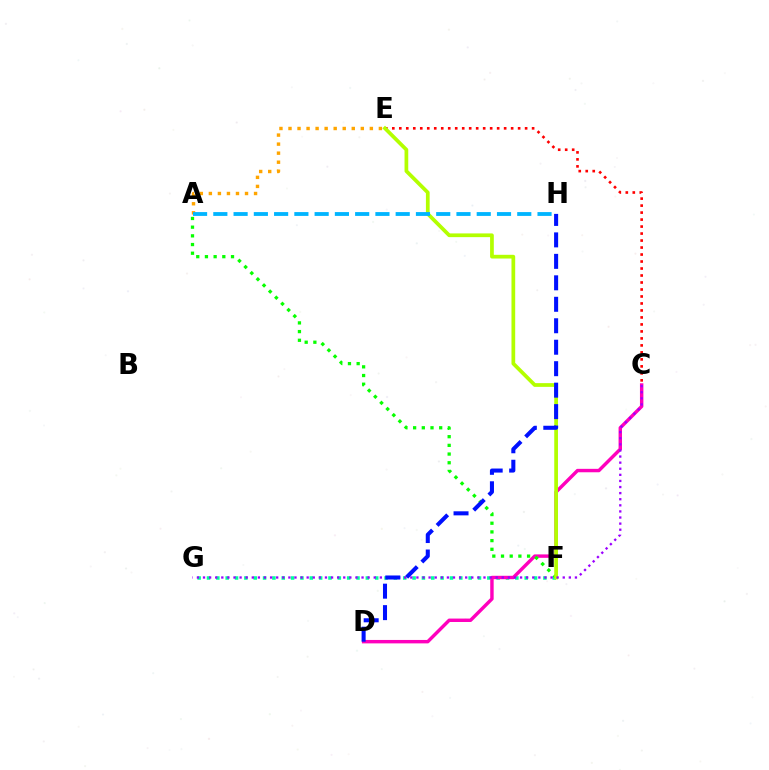{('F', 'G'): [{'color': '#00ff9d', 'line_style': 'dotted', 'thickness': 2.54}], ('C', 'E'): [{'color': '#ff0000', 'line_style': 'dotted', 'thickness': 1.9}], ('C', 'D'): [{'color': '#ff00bd', 'line_style': 'solid', 'thickness': 2.47}], ('A', 'E'): [{'color': '#ffa500', 'line_style': 'dotted', 'thickness': 2.46}], ('A', 'F'): [{'color': '#08ff00', 'line_style': 'dotted', 'thickness': 2.36}], ('E', 'F'): [{'color': '#b3ff00', 'line_style': 'solid', 'thickness': 2.68}], ('C', 'G'): [{'color': '#9b00ff', 'line_style': 'dotted', 'thickness': 1.66}], ('A', 'H'): [{'color': '#00b5ff', 'line_style': 'dashed', 'thickness': 2.75}], ('D', 'H'): [{'color': '#0010ff', 'line_style': 'dashed', 'thickness': 2.92}]}